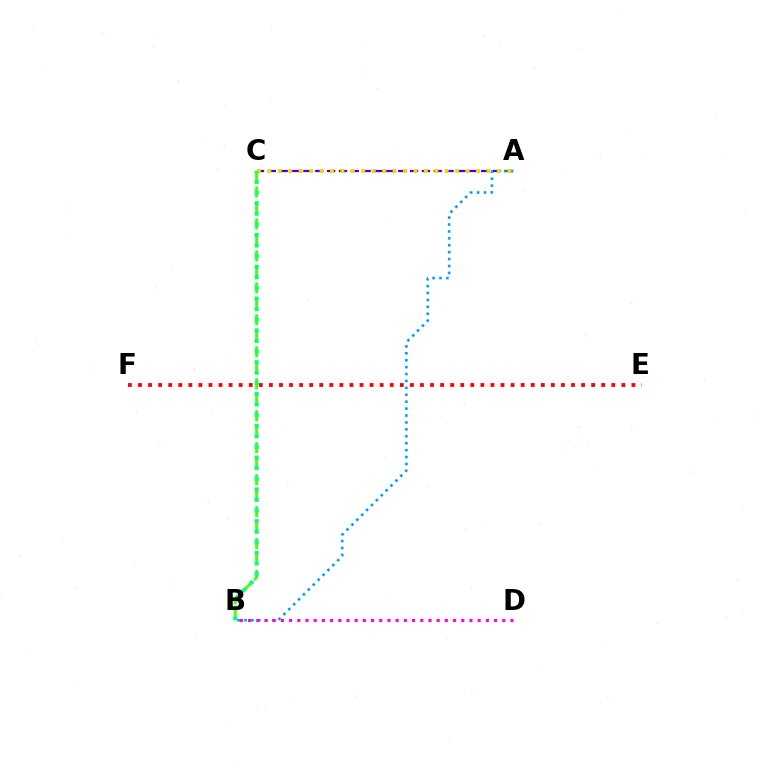{('A', 'C'): [{'color': '#3700ff', 'line_style': 'dashed', 'thickness': 1.61}, {'color': '#ffd500', 'line_style': 'dotted', 'thickness': 2.83}], ('B', 'C'): [{'color': '#4fff00', 'line_style': 'dashed', 'thickness': 2.17}, {'color': '#00ff86', 'line_style': 'dotted', 'thickness': 2.88}], ('A', 'B'): [{'color': '#009eff', 'line_style': 'dotted', 'thickness': 1.88}], ('B', 'D'): [{'color': '#ff00ed', 'line_style': 'dotted', 'thickness': 2.23}], ('E', 'F'): [{'color': '#ff0000', 'line_style': 'dotted', 'thickness': 2.74}]}